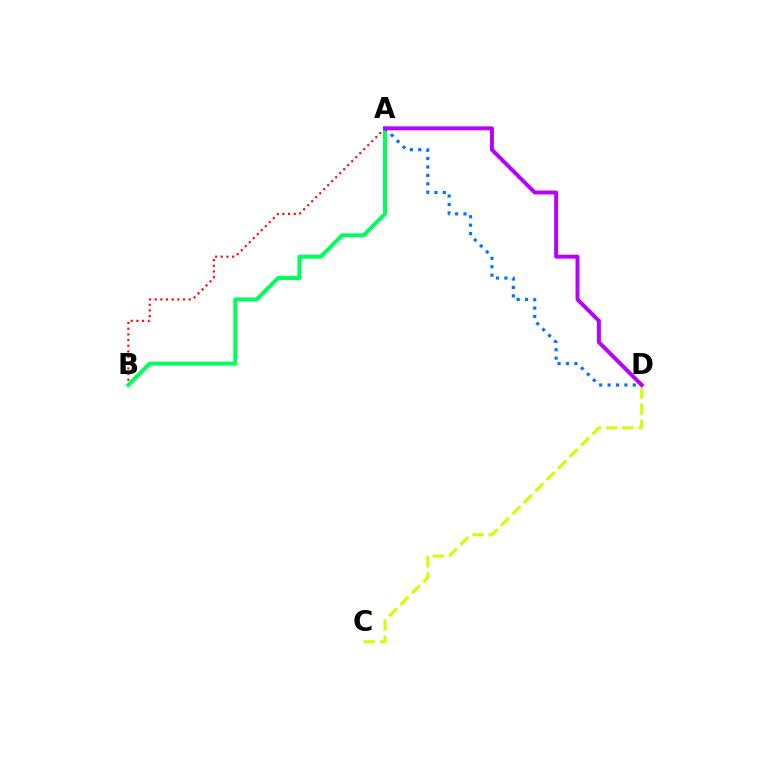{('C', 'D'): [{'color': '#d1ff00', 'line_style': 'dashed', 'thickness': 2.2}], ('A', 'B'): [{'color': '#ff0000', 'line_style': 'dotted', 'thickness': 1.54}, {'color': '#00ff5c', 'line_style': 'solid', 'thickness': 2.88}], ('A', 'D'): [{'color': '#0074ff', 'line_style': 'dotted', 'thickness': 2.29}, {'color': '#b900ff', 'line_style': 'solid', 'thickness': 2.84}]}